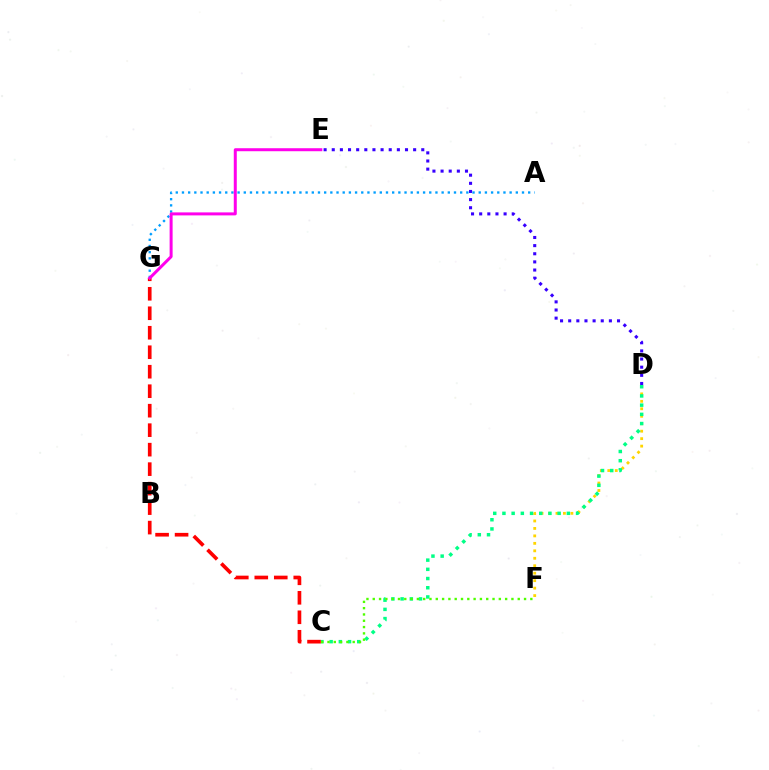{('D', 'F'): [{'color': '#ffd500', 'line_style': 'dotted', 'thickness': 2.03}], ('C', 'D'): [{'color': '#00ff86', 'line_style': 'dotted', 'thickness': 2.5}], ('C', 'G'): [{'color': '#ff0000', 'line_style': 'dashed', 'thickness': 2.65}], ('A', 'G'): [{'color': '#009eff', 'line_style': 'dotted', 'thickness': 1.68}], ('E', 'G'): [{'color': '#ff00ed', 'line_style': 'solid', 'thickness': 2.16}], ('C', 'F'): [{'color': '#4fff00', 'line_style': 'dotted', 'thickness': 1.71}], ('D', 'E'): [{'color': '#3700ff', 'line_style': 'dotted', 'thickness': 2.21}]}